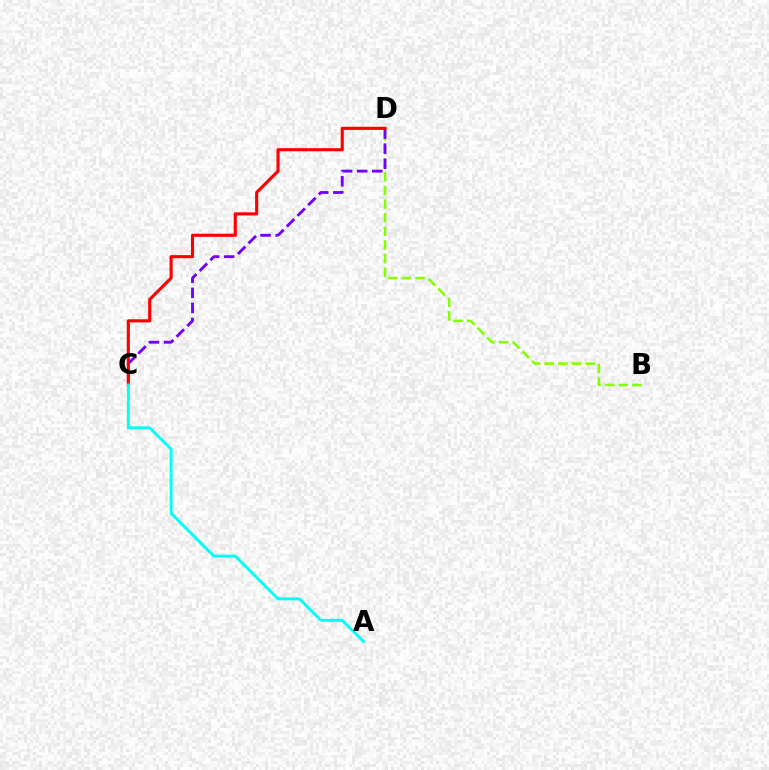{('B', 'D'): [{'color': '#84ff00', 'line_style': 'dashed', 'thickness': 1.85}], ('C', 'D'): [{'color': '#7200ff', 'line_style': 'dashed', 'thickness': 2.05}, {'color': '#ff0000', 'line_style': 'solid', 'thickness': 2.24}], ('A', 'C'): [{'color': '#00fff6', 'line_style': 'solid', 'thickness': 2.08}]}